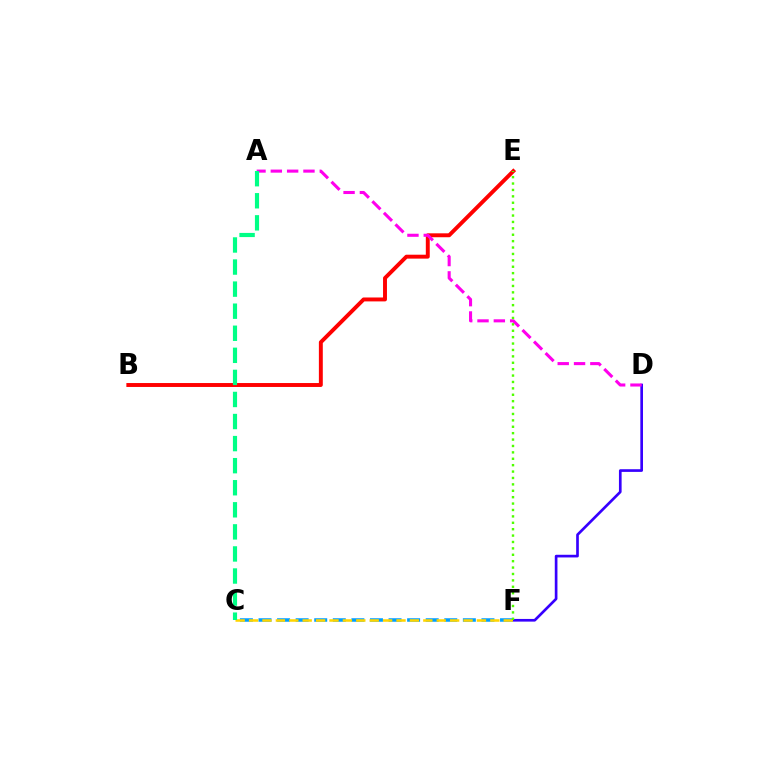{('D', 'F'): [{'color': '#3700ff', 'line_style': 'solid', 'thickness': 1.92}], ('B', 'E'): [{'color': '#ff0000', 'line_style': 'solid', 'thickness': 2.82}], ('C', 'F'): [{'color': '#009eff', 'line_style': 'dashed', 'thickness': 2.52}, {'color': '#ffd500', 'line_style': 'dashed', 'thickness': 1.82}], ('A', 'D'): [{'color': '#ff00ed', 'line_style': 'dashed', 'thickness': 2.22}], ('A', 'C'): [{'color': '#00ff86', 'line_style': 'dashed', 'thickness': 3.0}], ('E', 'F'): [{'color': '#4fff00', 'line_style': 'dotted', 'thickness': 1.74}]}